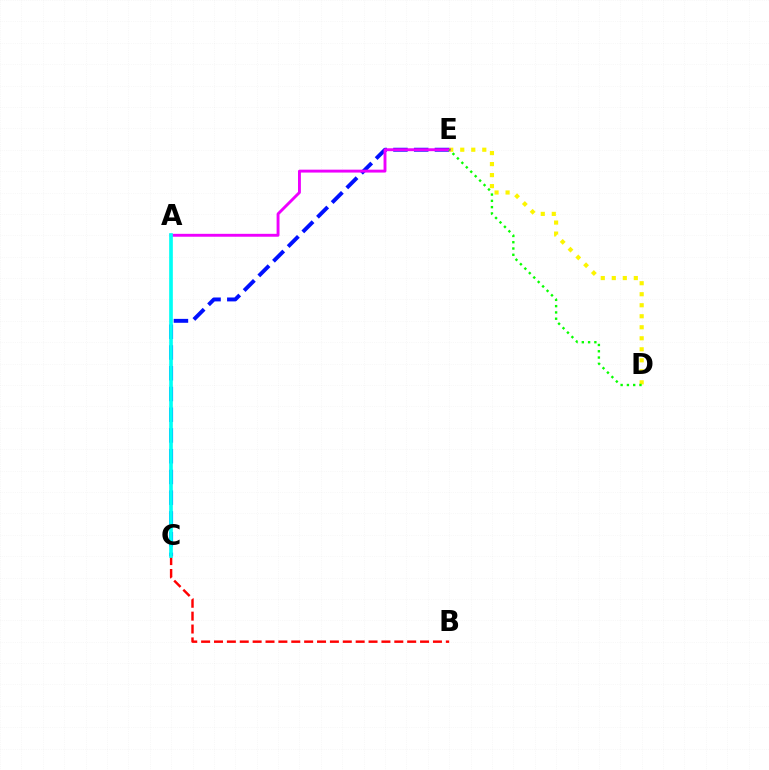{('B', 'C'): [{'color': '#ff0000', 'line_style': 'dashed', 'thickness': 1.75}], ('C', 'E'): [{'color': '#0010ff', 'line_style': 'dashed', 'thickness': 2.82}], ('D', 'E'): [{'color': '#fcf500', 'line_style': 'dotted', 'thickness': 2.99}, {'color': '#08ff00', 'line_style': 'dotted', 'thickness': 1.71}], ('A', 'E'): [{'color': '#ee00ff', 'line_style': 'solid', 'thickness': 2.09}], ('A', 'C'): [{'color': '#00fff6', 'line_style': 'solid', 'thickness': 2.65}]}